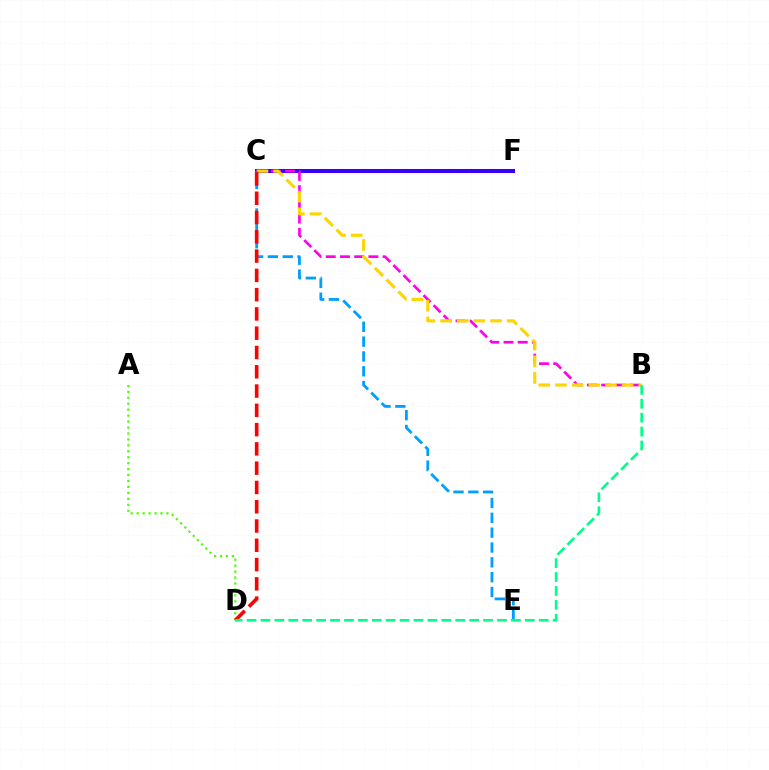{('C', 'F'): [{'color': '#3700ff', 'line_style': 'solid', 'thickness': 2.9}], ('A', 'D'): [{'color': '#4fff00', 'line_style': 'dotted', 'thickness': 1.62}], ('B', 'C'): [{'color': '#ff00ed', 'line_style': 'dashed', 'thickness': 1.93}, {'color': '#ffd500', 'line_style': 'dashed', 'thickness': 2.26}], ('C', 'E'): [{'color': '#009eff', 'line_style': 'dashed', 'thickness': 2.01}], ('C', 'D'): [{'color': '#ff0000', 'line_style': 'dashed', 'thickness': 2.62}], ('B', 'D'): [{'color': '#00ff86', 'line_style': 'dashed', 'thickness': 1.89}]}